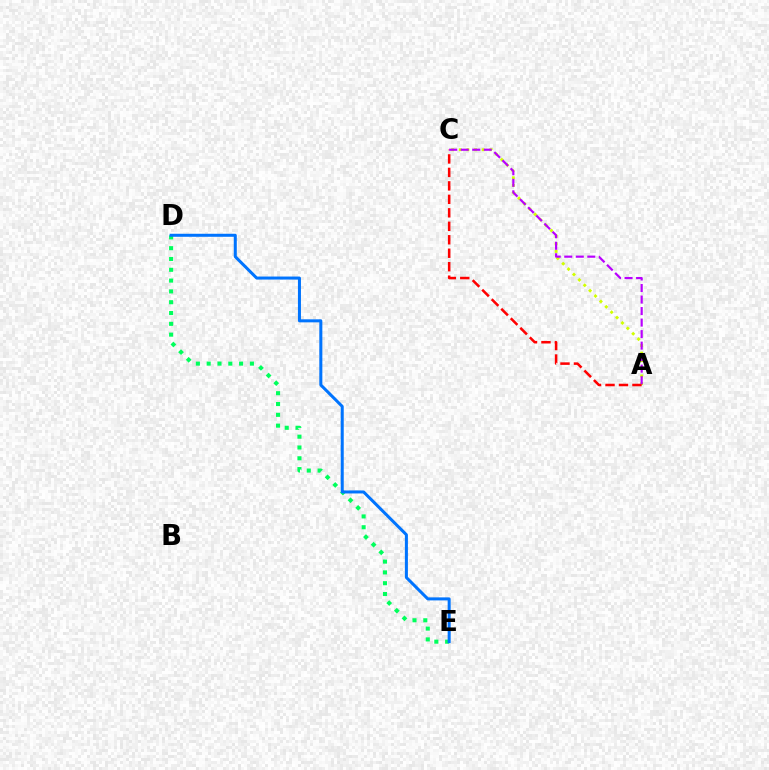{('D', 'E'): [{'color': '#00ff5c', 'line_style': 'dotted', 'thickness': 2.94}, {'color': '#0074ff', 'line_style': 'solid', 'thickness': 2.18}], ('A', 'C'): [{'color': '#d1ff00', 'line_style': 'dotted', 'thickness': 2.07}, {'color': '#ff0000', 'line_style': 'dashed', 'thickness': 1.83}, {'color': '#b900ff', 'line_style': 'dashed', 'thickness': 1.57}]}